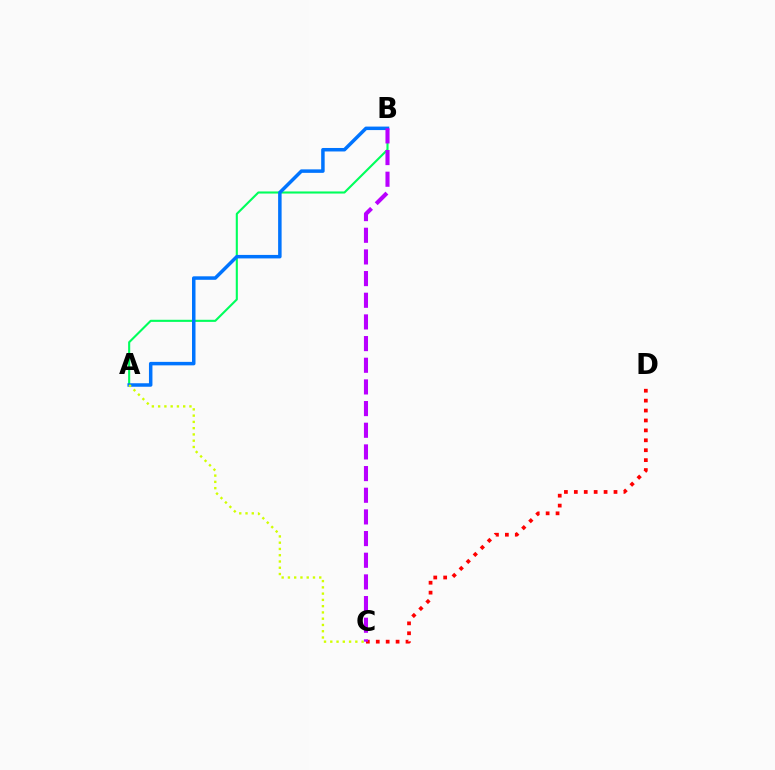{('A', 'B'): [{'color': '#00ff5c', 'line_style': 'solid', 'thickness': 1.52}, {'color': '#0074ff', 'line_style': 'solid', 'thickness': 2.51}], ('C', 'D'): [{'color': '#ff0000', 'line_style': 'dotted', 'thickness': 2.69}], ('A', 'C'): [{'color': '#d1ff00', 'line_style': 'dotted', 'thickness': 1.7}], ('B', 'C'): [{'color': '#b900ff', 'line_style': 'dashed', 'thickness': 2.94}]}